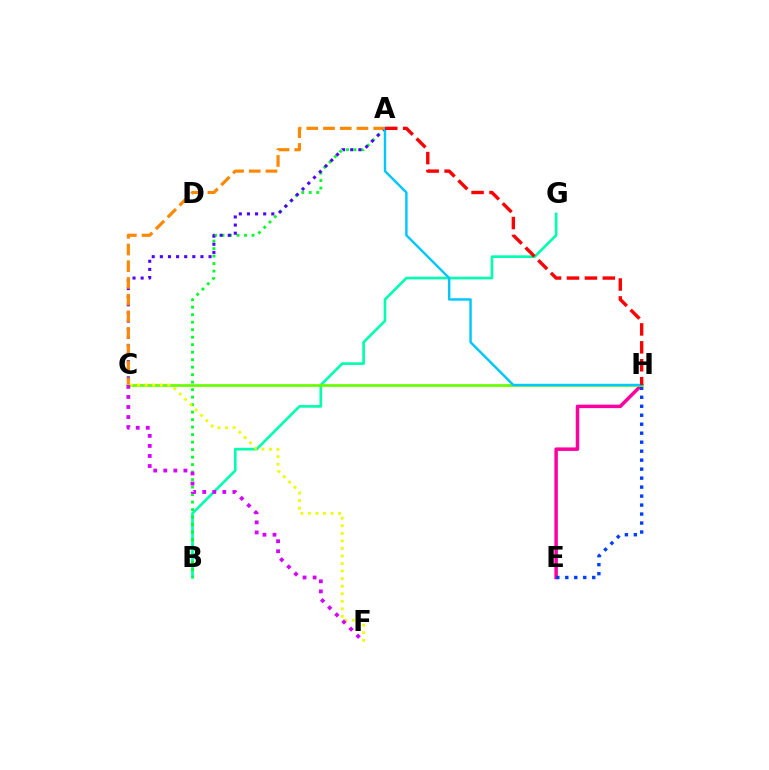{('B', 'G'): [{'color': '#00ffaf', 'line_style': 'solid', 'thickness': 1.91}], ('A', 'B'): [{'color': '#00ff27', 'line_style': 'dotted', 'thickness': 2.04}], ('A', 'C'): [{'color': '#4f00ff', 'line_style': 'dotted', 'thickness': 2.21}, {'color': '#ff8800', 'line_style': 'dashed', 'thickness': 2.27}], ('E', 'H'): [{'color': '#ff00a0', 'line_style': 'solid', 'thickness': 2.51}, {'color': '#003fff', 'line_style': 'dotted', 'thickness': 2.44}], ('C', 'H'): [{'color': '#66ff00', 'line_style': 'solid', 'thickness': 1.95}], ('C', 'F'): [{'color': '#eeff00', 'line_style': 'dotted', 'thickness': 2.05}, {'color': '#d600ff', 'line_style': 'dotted', 'thickness': 2.73}], ('A', 'H'): [{'color': '#00c7ff', 'line_style': 'solid', 'thickness': 1.75}, {'color': '#ff0000', 'line_style': 'dashed', 'thickness': 2.43}]}